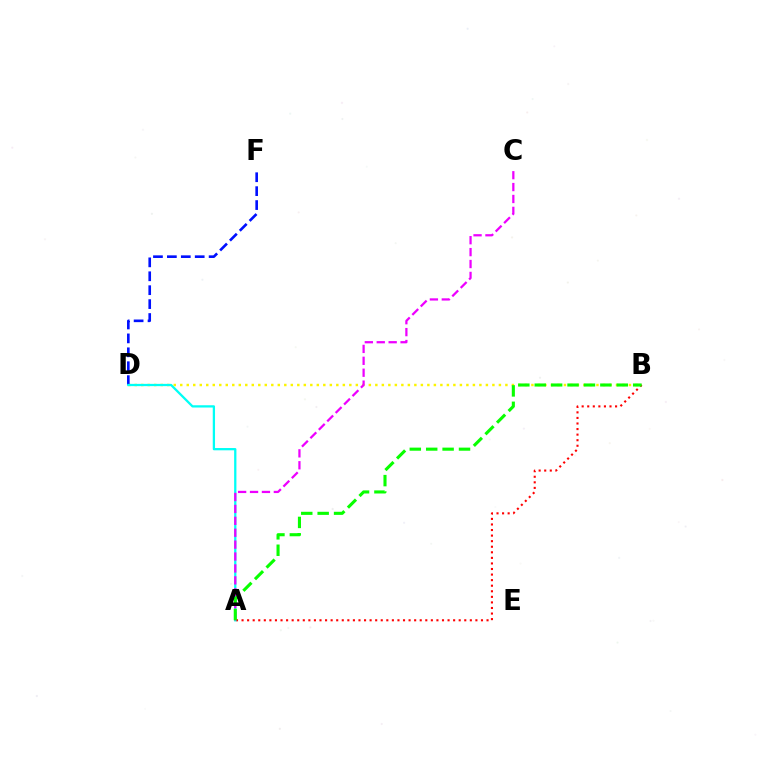{('B', 'D'): [{'color': '#fcf500', 'line_style': 'dotted', 'thickness': 1.77}], ('D', 'F'): [{'color': '#0010ff', 'line_style': 'dashed', 'thickness': 1.89}], ('A', 'B'): [{'color': '#ff0000', 'line_style': 'dotted', 'thickness': 1.51}, {'color': '#08ff00', 'line_style': 'dashed', 'thickness': 2.23}], ('A', 'D'): [{'color': '#00fff6', 'line_style': 'solid', 'thickness': 1.64}], ('A', 'C'): [{'color': '#ee00ff', 'line_style': 'dashed', 'thickness': 1.62}]}